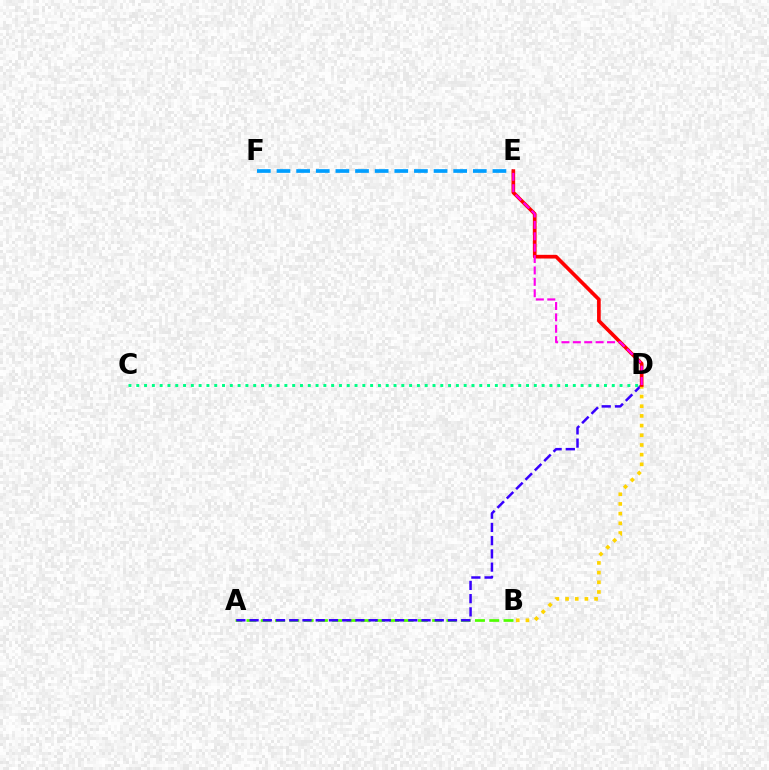{('E', 'F'): [{'color': '#009eff', 'line_style': 'dashed', 'thickness': 2.67}], ('A', 'B'): [{'color': '#4fff00', 'line_style': 'dashed', 'thickness': 1.94}], ('A', 'D'): [{'color': '#3700ff', 'line_style': 'dashed', 'thickness': 1.8}], ('B', 'D'): [{'color': '#ffd500', 'line_style': 'dotted', 'thickness': 2.63}], ('D', 'E'): [{'color': '#ff0000', 'line_style': 'solid', 'thickness': 2.64}, {'color': '#ff00ed', 'line_style': 'dashed', 'thickness': 1.55}], ('C', 'D'): [{'color': '#00ff86', 'line_style': 'dotted', 'thickness': 2.12}]}